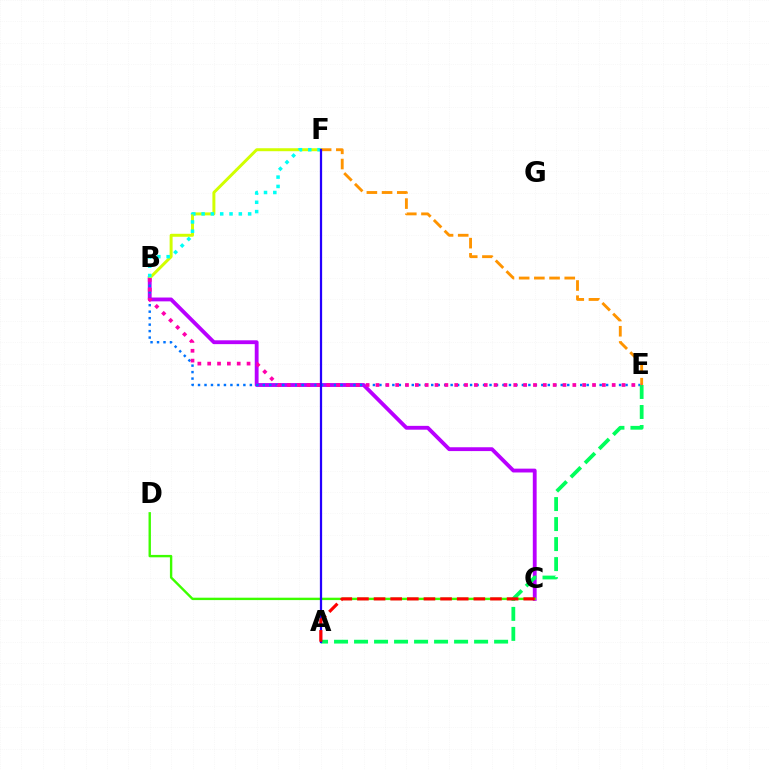{('B', 'C'): [{'color': '#b900ff', 'line_style': 'solid', 'thickness': 2.76}], ('C', 'D'): [{'color': '#3dff00', 'line_style': 'solid', 'thickness': 1.72}], ('B', 'F'): [{'color': '#d1ff00', 'line_style': 'solid', 'thickness': 2.14}, {'color': '#00fff6', 'line_style': 'dotted', 'thickness': 2.53}], ('B', 'E'): [{'color': '#0074ff', 'line_style': 'dotted', 'thickness': 1.76}, {'color': '#ff00ac', 'line_style': 'dotted', 'thickness': 2.67}], ('A', 'E'): [{'color': '#00ff5c', 'line_style': 'dashed', 'thickness': 2.72}], ('E', 'F'): [{'color': '#ff9400', 'line_style': 'dashed', 'thickness': 2.06}], ('A', 'F'): [{'color': '#2500ff', 'line_style': 'solid', 'thickness': 1.62}], ('A', 'C'): [{'color': '#ff0000', 'line_style': 'dashed', 'thickness': 2.26}]}